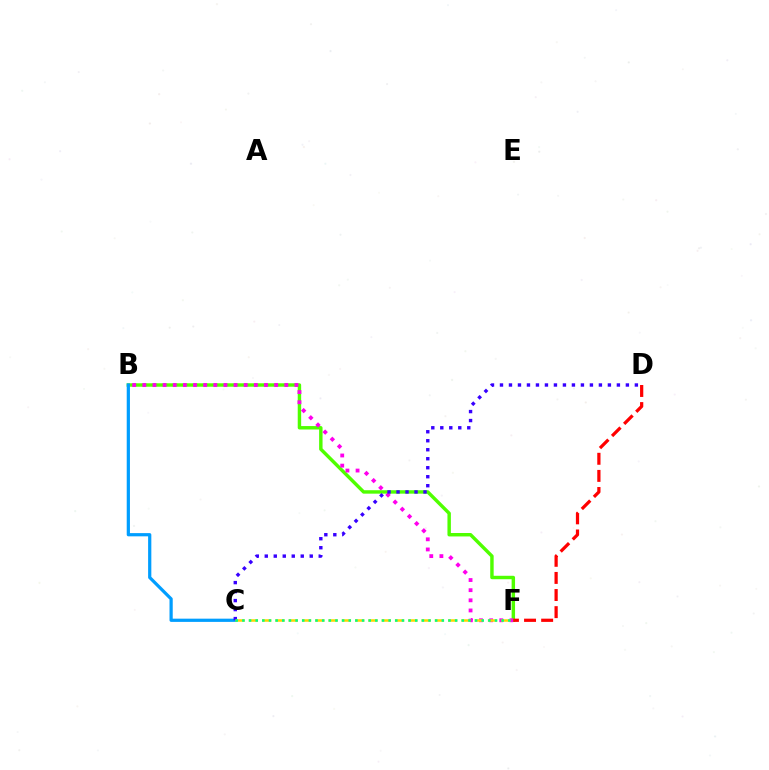{('B', 'F'): [{'color': '#4fff00', 'line_style': 'solid', 'thickness': 2.47}, {'color': '#ff00ed', 'line_style': 'dotted', 'thickness': 2.75}], ('B', 'C'): [{'color': '#009eff', 'line_style': 'solid', 'thickness': 2.32}], ('C', 'D'): [{'color': '#3700ff', 'line_style': 'dotted', 'thickness': 2.44}], ('C', 'F'): [{'color': '#ffd500', 'line_style': 'dashed', 'thickness': 1.8}, {'color': '#00ff86', 'line_style': 'dotted', 'thickness': 1.81}], ('D', 'F'): [{'color': '#ff0000', 'line_style': 'dashed', 'thickness': 2.32}]}